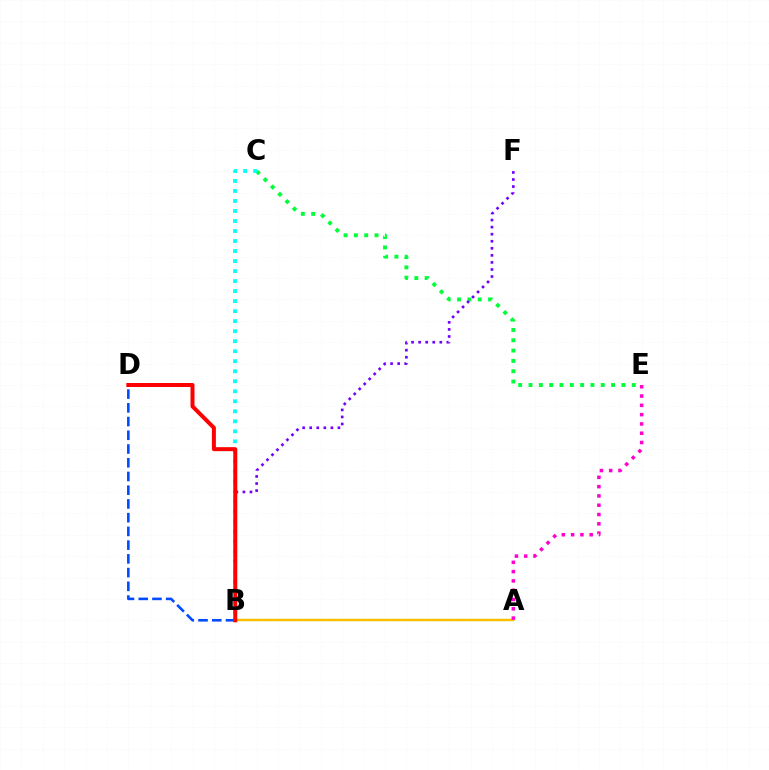{('B', 'D'): [{'color': '#004bff', 'line_style': 'dashed', 'thickness': 1.87}, {'color': '#ff0000', 'line_style': 'solid', 'thickness': 2.87}], ('A', 'B'): [{'color': '#84ff00', 'line_style': 'solid', 'thickness': 1.52}, {'color': '#ffbd00', 'line_style': 'solid', 'thickness': 1.68}], ('C', 'E'): [{'color': '#00ff39', 'line_style': 'dotted', 'thickness': 2.8}], ('B', 'C'): [{'color': '#00fff6', 'line_style': 'dotted', 'thickness': 2.72}], ('B', 'F'): [{'color': '#7200ff', 'line_style': 'dotted', 'thickness': 1.92}], ('A', 'E'): [{'color': '#ff00cf', 'line_style': 'dotted', 'thickness': 2.53}]}